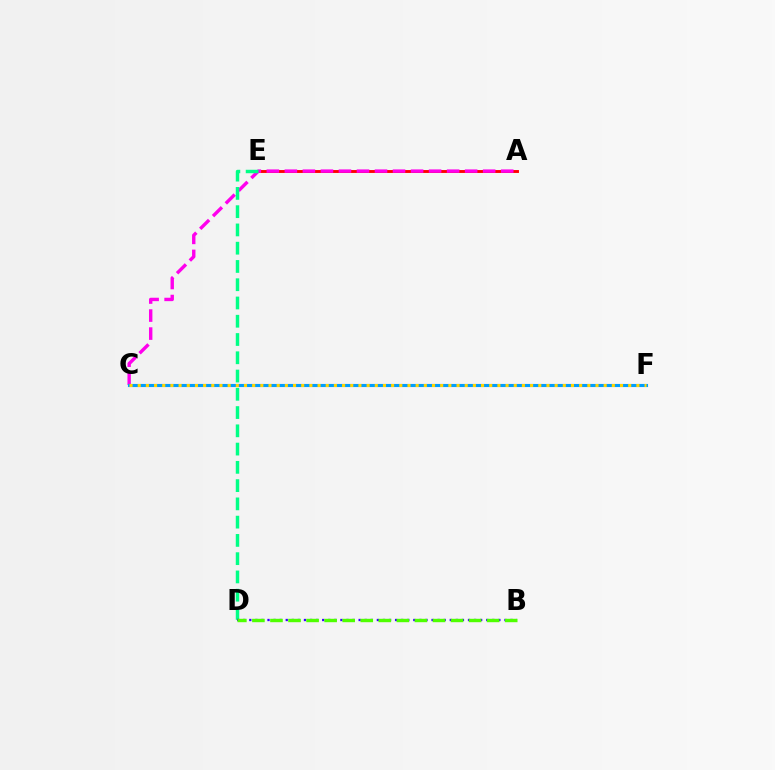{('A', 'E'): [{'color': '#ff0000', 'line_style': 'solid', 'thickness': 2.09}], ('A', 'C'): [{'color': '#ff00ed', 'line_style': 'dashed', 'thickness': 2.45}], ('C', 'F'): [{'color': '#009eff', 'line_style': 'solid', 'thickness': 2.24}, {'color': '#ffd500', 'line_style': 'dotted', 'thickness': 2.22}], ('D', 'E'): [{'color': '#00ff86', 'line_style': 'dashed', 'thickness': 2.48}], ('B', 'D'): [{'color': '#3700ff', 'line_style': 'dotted', 'thickness': 1.65}, {'color': '#4fff00', 'line_style': 'dashed', 'thickness': 2.45}]}